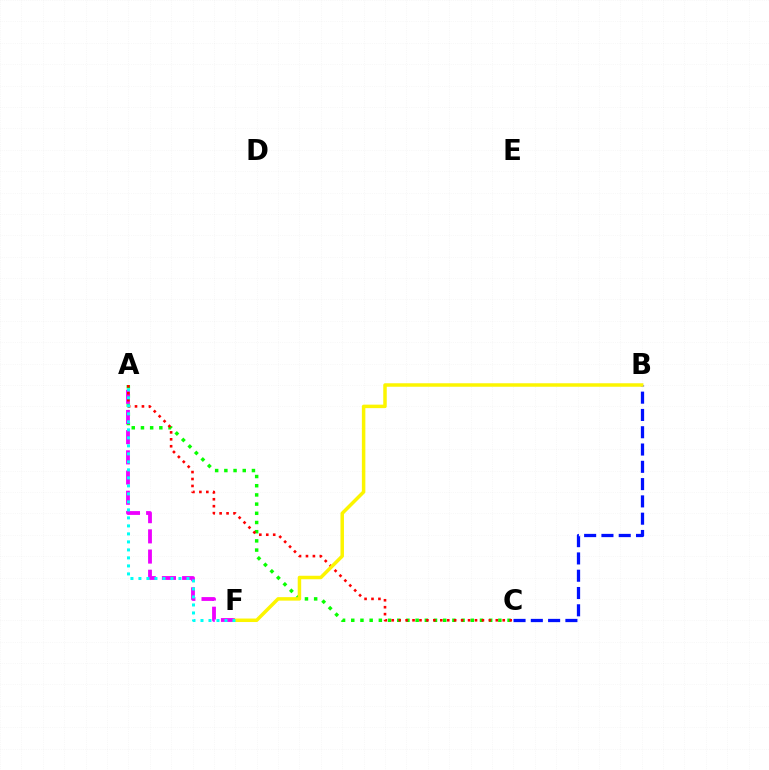{('B', 'C'): [{'color': '#0010ff', 'line_style': 'dashed', 'thickness': 2.35}], ('A', 'C'): [{'color': '#08ff00', 'line_style': 'dotted', 'thickness': 2.5}, {'color': '#ff0000', 'line_style': 'dotted', 'thickness': 1.88}], ('A', 'F'): [{'color': '#ee00ff', 'line_style': 'dashed', 'thickness': 2.74}, {'color': '#00fff6', 'line_style': 'dotted', 'thickness': 2.17}], ('B', 'F'): [{'color': '#fcf500', 'line_style': 'solid', 'thickness': 2.51}]}